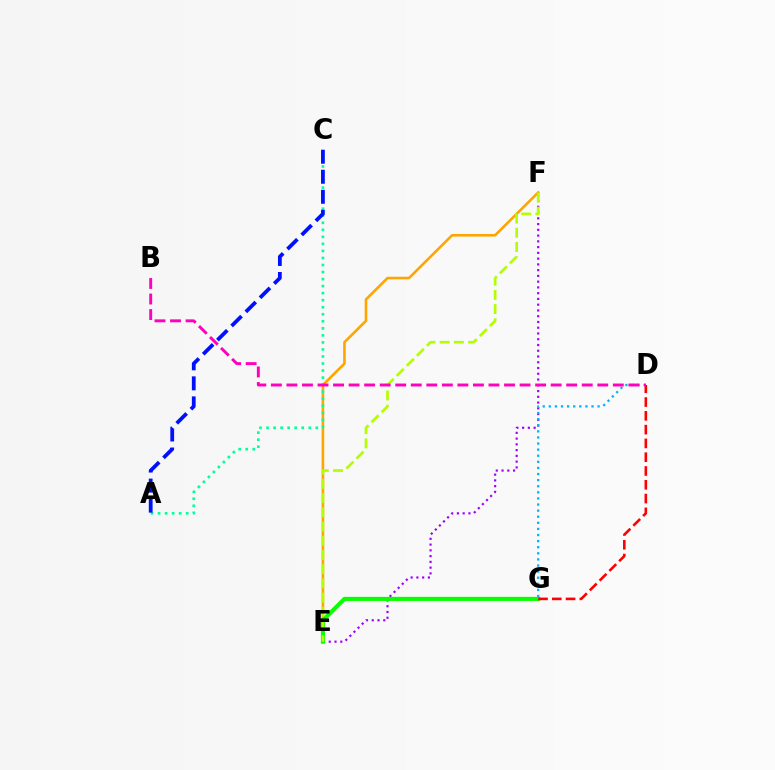{('E', 'F'): [{'color': '#ffa500', 'line_style': 'solid', 'thickness': 1.87}, {'color': '#9b00ff', 'line_style': 'dotted', 'thickness': 1.56}, {'color': '#b3ff00', 'line_style': 'dashed', 'thickness': 1.93}], ('A', 'C'): [{'color': '#00ff9d', 'line_style': 'dotted', 'thickness': 1.91}, {'color': '#0010ff', 'line_style': 'dashed', 'thickness': 2.72}], ('E', 'G'): [{'color': '#08ff00', 'line_style': 'solid', 'thickness': 2.95}], ('D', 'G'): [{'color': '#00b5ff', 'line_style': 'dotted', 'thickness': 1.66}, {'color': '#ff0000', 'line_style': 'dashed', 'thickness': 1.87}], ('B', 'D'): [{'color': '#ff00bd', 'line_style': 'dashed', 'thickness': 2.11}]}